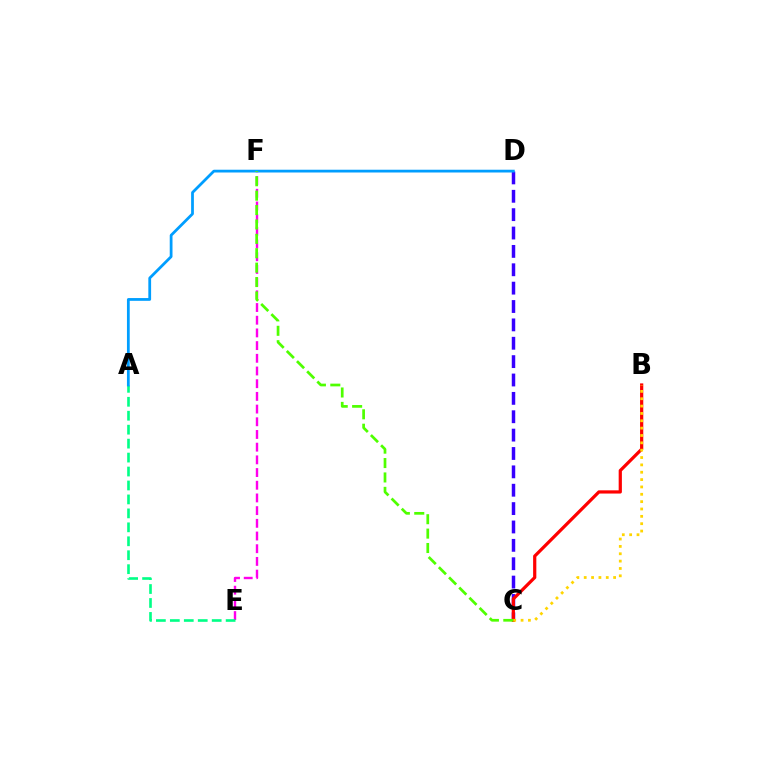{('E', 'F'): [{'color': '#ff00ed', 'line_style': 'dashed', 'thickness': 1.72}], ('A', 'E'): [{'color': '#00ff86', 'line_style': 'dashed', 'thickness': 1.9}], ('C', 'D'): [{'color': '#3700ff', 'line_style': 'dashed', 'thickness': 2.5}], ('A', 'D'): [{'color': '#009eff', 'line_style': 'solid', 'thickness': 1.99}], ('B', 'C'): [{'color': '#ff0000', 'line_style': 'solid', 'thickness': 2.31}, {'color': '#ffd500', 'line_style': 'dotted', 'thickness': 2.0}], ('C', 'F'): [{'color': '#4fff00', 'line_style': 'dashed', 'thickness': 1.96}]}